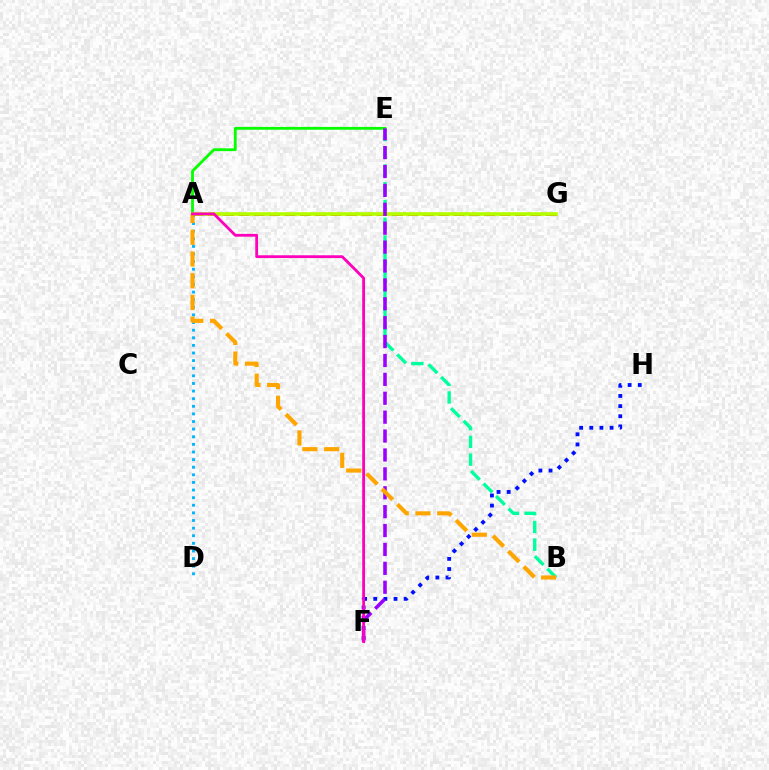{('A', 'E'): [{'color': '#08ff00', 'line_style': 'solid', 'thickness': 2.03}], ('B', 'E'): [{'color': '#00ff9d', 'line_style': 'dashed', 'thickness': 2.41}], ('A', 'G'): [{'color': '#ff0000', 'line_style': 'dashed', 'thickness': 2.09}, {'color': '#b3ff00', 'line_style': 'solid', 'thickness': 2.63}], ('F', 'H'): [{'color': '#0010ff', 'line_style': 'dotted', 'thickness': 2.76}], ('E', 'F'): [{'color': '#9b00ff', 'line_style': 'dashed', 'thickness': 2.57}], ('A', 'D'): [{'color': '#00b5ff', 'line_style': 'dotted', 'thickness': 2.07}], ('A', 'B'): [{'color': '#ffa500', 'line_style': 'dashed', 'thickness': 2.95}], ('A', 'F'): [{'color': '#ff00bd', 'line_style': 'solid', 'thickness': 2.02}]}